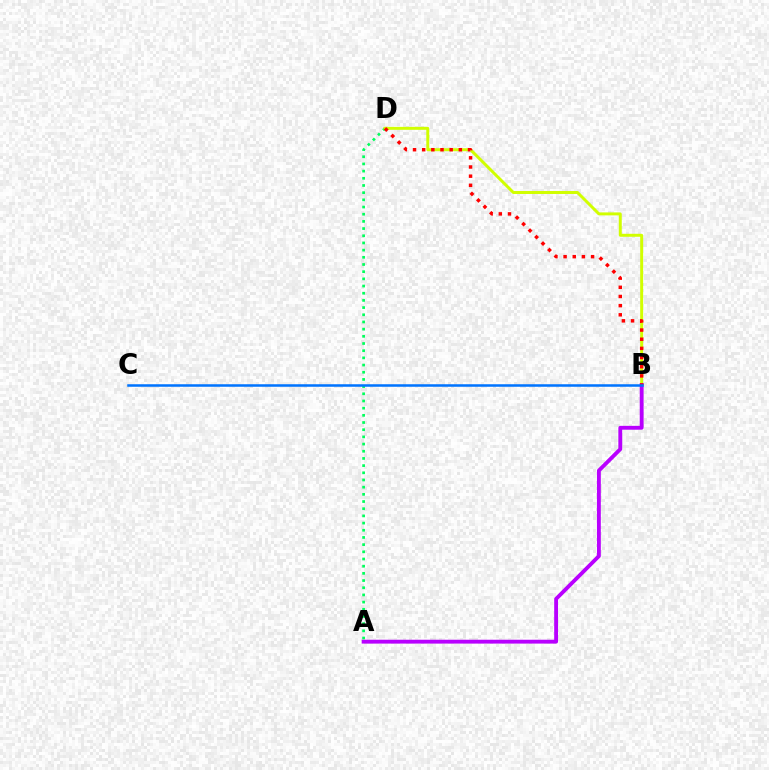{('A', 'D'): [{'color': '#00ff5c', 'line_style': 'dotted', 'thickness': 1.95}], ('B', 'D'): [{'color': '#d1ff00', 'line_style': 'solid', 'thickness': 2.14}, {'color': '#ff0000', 'line_style': 'dotted', 'thickness': 2.49}], ('A', 'B'): [{'color': '#b900ff', 'line_style': 'solid', 'thickness': 2.78}], ('B', 'C'): [{'color': '#0074ff', 'line_style': 'solid', 'thickness': 1.82}]}